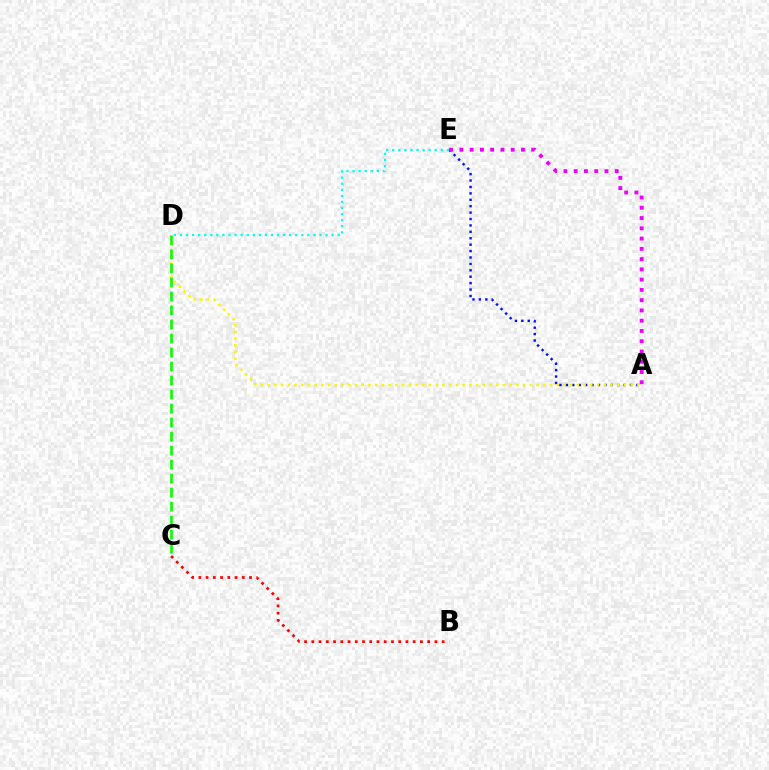{('B', 'C'): [{'color': '#ff0000', 'line_style': 'dotted', 'thickness': 1.97}], ('A', 'E'): [{'color': '#0010ff', 'line_style': 'dotted', 'thickness': 1.74}, {'color': '#ee00ff', 'line_style': 'dotted', 'thickness': 2.79}], ('A', 'D'): [{'color': '#fcf500', 'line_style': 'dotted', 'thickness': 1.83}], ('C', 'D'): [{'color': '#08ff00', 'line_style': 'dashed', 'thickness': 1.9}], ('D', 'E'): [{'color': '#00fff6', 'line_style': 'dotted', 'thickness': 1.65}]}